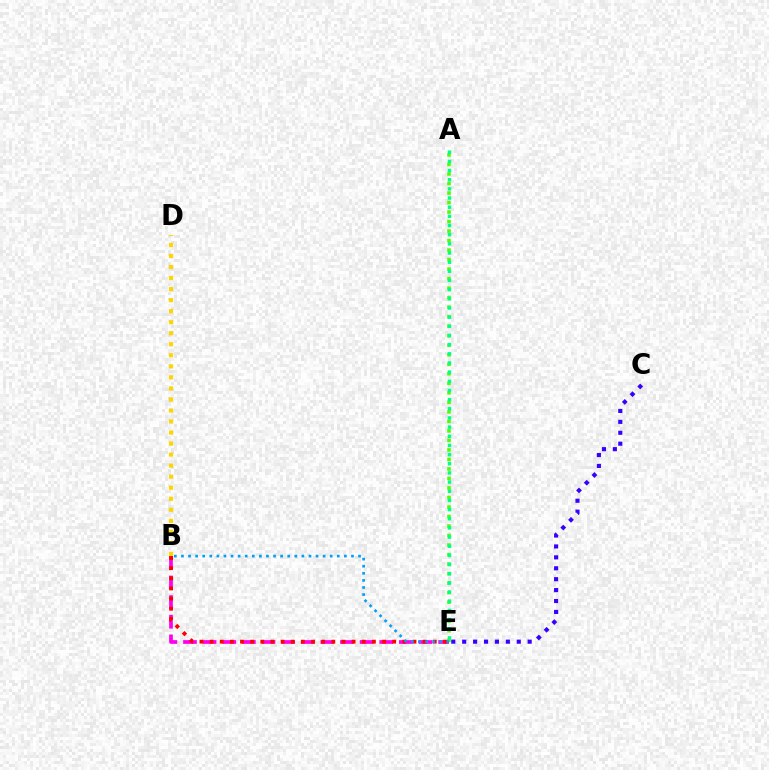{('B', 'E'): [{'color': '#ff00ed', 'line_style': 'dashed', 'thickness': 2.67}, {'color': '#ff0000', 'line_style': 'dotted', 'thickness': 2.76}, {'color': '#009eff', 'line_style': 'dotted', 'thickness': 1.92}], ('B', 'D'): [{'color': '#ffd500', 'line_style': 'dotted', 'thickness': 3.0}], ('C', 'E'): [{'color': '#3700ff', 'line_style': 'dotted', 'thickness': 2.97}], ('A', 'E'): [{'color': '#4fff00', 'line_style': 'dotted', 'thickness': 2.59}, {'color': '#00ff86', 'line_style': 'dotted', 'thickness': 2.49}]}